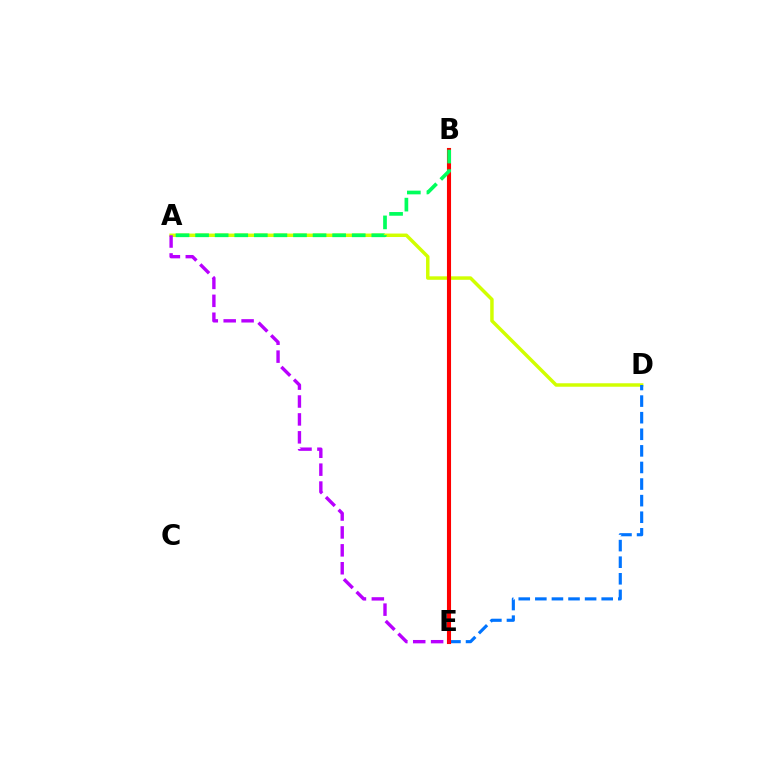{('A', 'D'): [{'color': '#d1ff00', 'line_style': 'solid', 'thickness': 2.5}], ('D', 'E'): [{'color': '#0074ff', 'line_style': 'dashed', 'thickness': 2.25}], ('B', 'E'): [{'color': '#ff0000', 'line_style': 'solid', 'thickness': 2.95}], ('A', 'E'): [{'color': '#b900ff', 'line_style': 'dashed', 'thickness': 2.43}], ('A', 'B'): [{'color': '#00ff5c', 'line_style': 'dashed', 'thickness': 2.66}]}